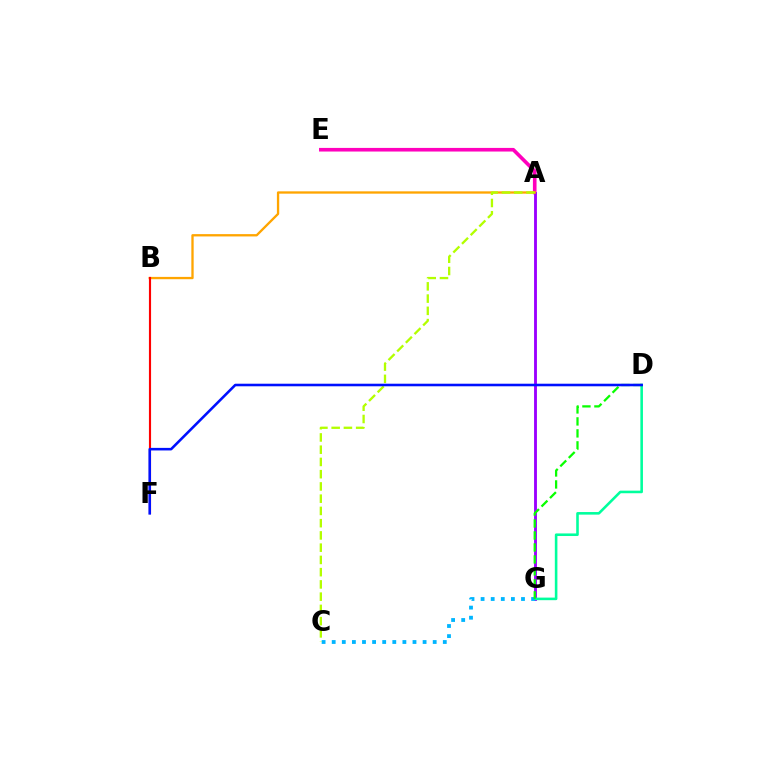{('A', 'E'): [{'color': '#ff00bd', 'line_style': 'solid', 'thickness': 2.61}], ('A', 'G'): [{'color': '#9b00ff', 'line_style': 'solid', 'thickness': 2.06}], ('A', 'B'): [{'color': '#ffa500', 'line_style': 'solid', 'thickness': 1.67}], ('D', 'G'): [{'color': '#00ff9d', 'line_style': 'solid', 'thickness': 1.86}, {'color': '#08ff00', 'line_style': 'dashed', 'thickness': 1.63}], ('B', 'F'): [{'color': '#ff0000', 'line_style': 'solid', 'thickness': 1.54}], ('C', 'G'): [{'color': '#00b5ff', 'line_style': 'dotted', 'thickness': 2.74}], ('A', 'C'): [{'color': '#b3ff00', 'line_style': 'dashed', 'thickness': 1.66}], ('D', 'F'): [{'color': '#0010ff', 'line_style': 'solid', 'thickness': 1.85}]}